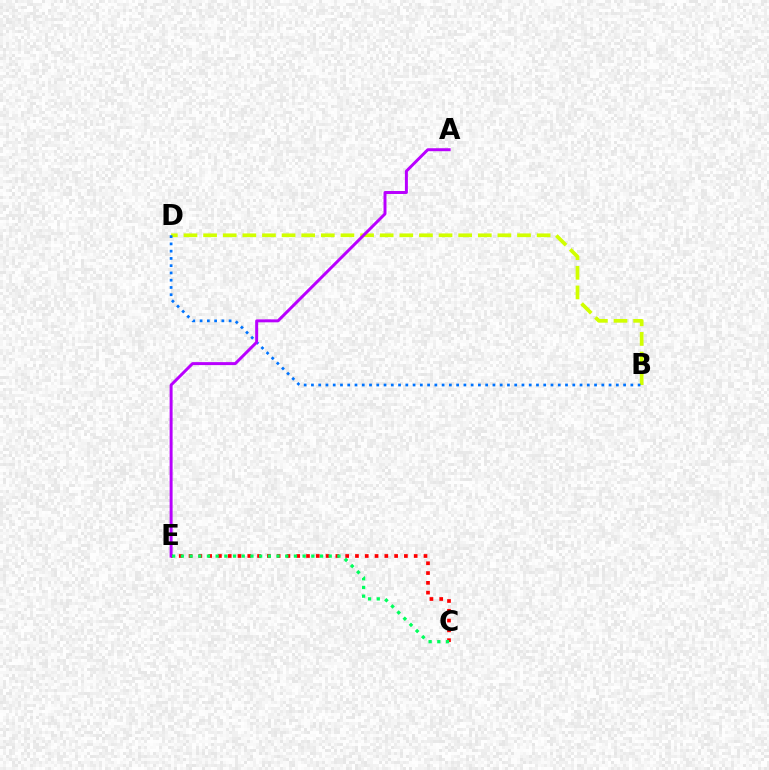{('B', 'D'): [{'color': '#d1ff00', 'line_style': 'dashed', 'thickness': 2.67}, {'color': '#0074ff', 'line_style': 'dotted', 'thickness': 1.97}], ('C', 'E'): [{'color': '#ff0000', 'line_style': 'dotted', 'thickness': 2.66}, {'color': '#00ff5c', 'line_style': 'dotted', 'thickness': 2.36}], ('A', 'E'): [{'color': '#b900ff', 'line_style': 'solid', 'thickness': 2.13}]}